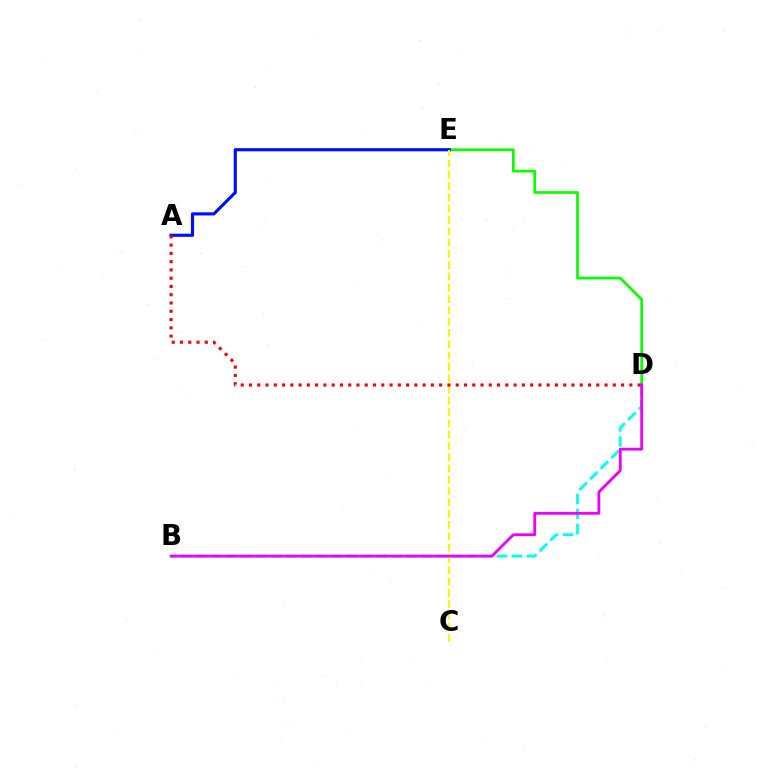{('D', 'E'): [{'color': '#08ff00', 'line_style': 'solid', 'thickness': 1.96}], ('B', 'D'): [{'color': '#00fff6', 'line_style': 'dashed', 'thickness': 2.04}, {'color': '#ee00ff', 'line_style': 'solid', 'thickness': 2.03}], ('A', 'E'): [{'color': '#0010ff', 'line_style': 'solid', 'thickness': 2.27}], ('C', 'E'): [{'color': '#fcf500', 'line_style': 'dashed', 'thickness': 1.54}], ('A', 'D'): [{'color': '#ff0000', 'line_style': 'dotted', 'thickness': 2.25}]}